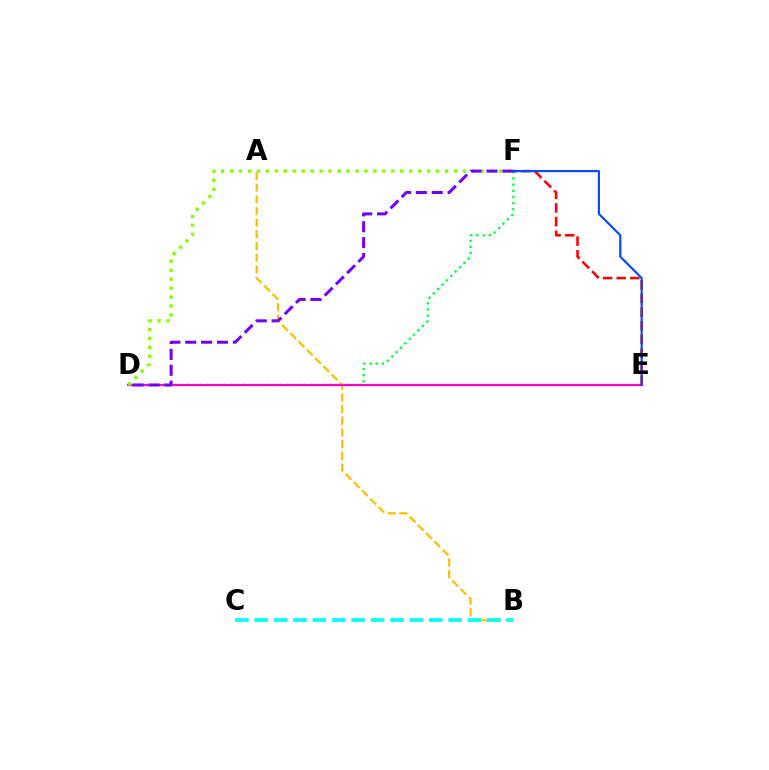{('A', 'B'): [{'color': '#ffbd00', 'line_style': 'dashed', 'thickness': 1.59}], ('E', 'F'): [{'color': '#ff0000', 'line_style': 'dashed', 'thickness': 1.85}, {'color': '#004bff', 'line_style': 'solid', 'thickness': 1.56}], ('D', 'F'): [{'color': '#00ff39', 'line_style': 'dotted', 'thickness': 1.68}, {'color': '#84ff00', 'line_style': 'dotted', 'thickness': 2.43}, {'color': '#7200ff', 'line_style': 'dashed', 'thickness': 2.16}], ('D', 'E'): [{'color': '#ff00cf', 'line_style': 'solid', 'thickness': 1.57}], ('B', 'C'): [{'color': '#00fff6', 'line_style': 'dashed', 'thickness': 2.63}]}